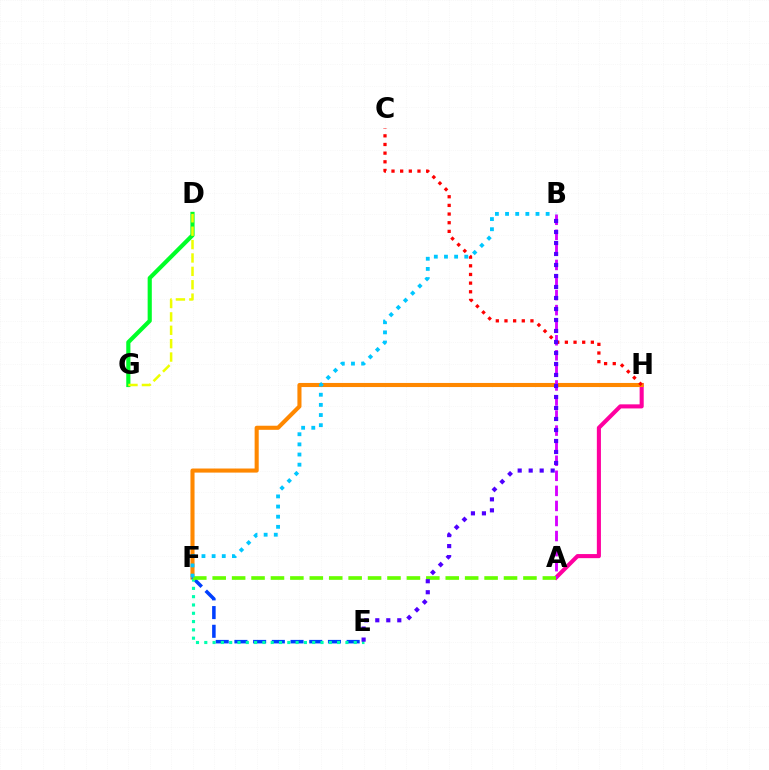{('D', 'G'): [{'color': '#00ff27', 'line_style': 'solid', 'thickness': 2.99}, {'color': '#eeff00', 'line_style': 'dashed', 'thickness': 1.82}], ('A', 'H'): [{'color': '#ff00a0', 'line_style': 'solid', 'thickness': 2.94}], ('F', 'H'): [{'color': '#ff8800', 'line_style': 'solid', 'thickness': 2.94}], ('E', 'F'): [{'color': '#003fff', 'line_style': 'dashed', 'thickness': 2.54}, {'color': '#00ffaf', 'line_style': 'dotted', 'thickness': 2.26}], ('A', 'B'): [{'color': '#d600ff', 'line_style': 'dashed', 'thickness': 2.05}], ('C', 'H'): [{'color': '#ff0000', 'line_style': 'dotted', 'thickness': 2.35}], ('A', 'F'): [{'color': '#66ff00', 'line_style': 'dashed', 'thickness': 2.64}], ('B', 'E'): [{'color': '#4f00ff', 'line_style': 'dotted', 'thickness': 2.99}], ('B', 'F'): [{'color': '#00c7ff', 'line_style': 'dotted', 'thickness': 2.76}]}